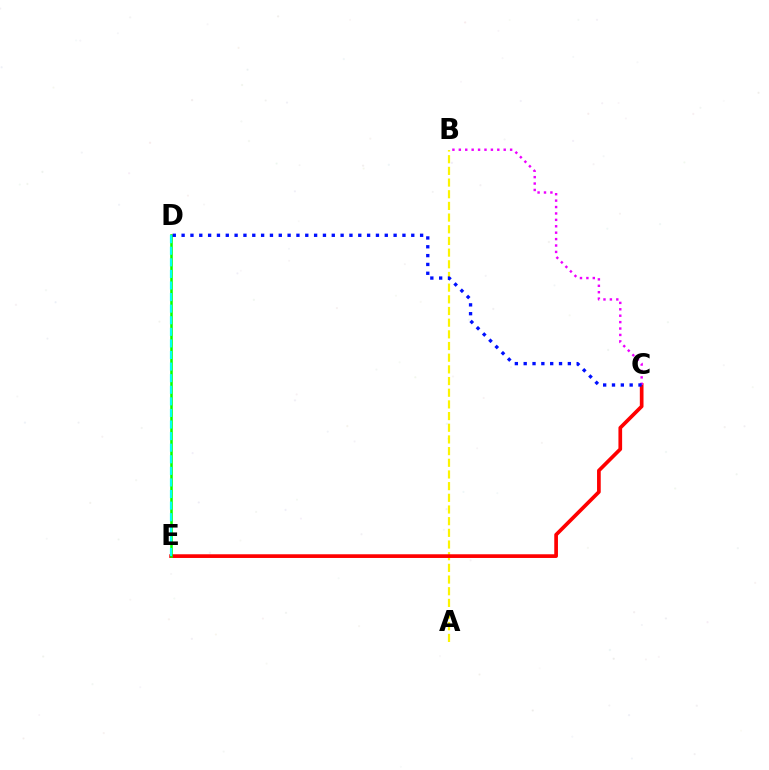{('A', 'B'): [{'color': '#fcf500', 'line_style': 'dashed', 'thickness': 1.59}], ('C', 'E'): [{'color': '#ff0000', 'line_style': 'solid', 'thickness': 2.66}], ('B', 'C'): [{'color': '#ee00ff', 'line_style': 'dotted', 'thickness': 1.74}], ('D', 'E'): [{'color': '#08ff00', 'line_style': 'solid', 'thickness': 1.84}, {'color': '#00fff6', 'line_style': 'dashed', 'thickness': 1.57}], ('C', 'D'): [{'color': '#0010ff', 'line_style': 'dotted', 'thickness': 2.4}]}